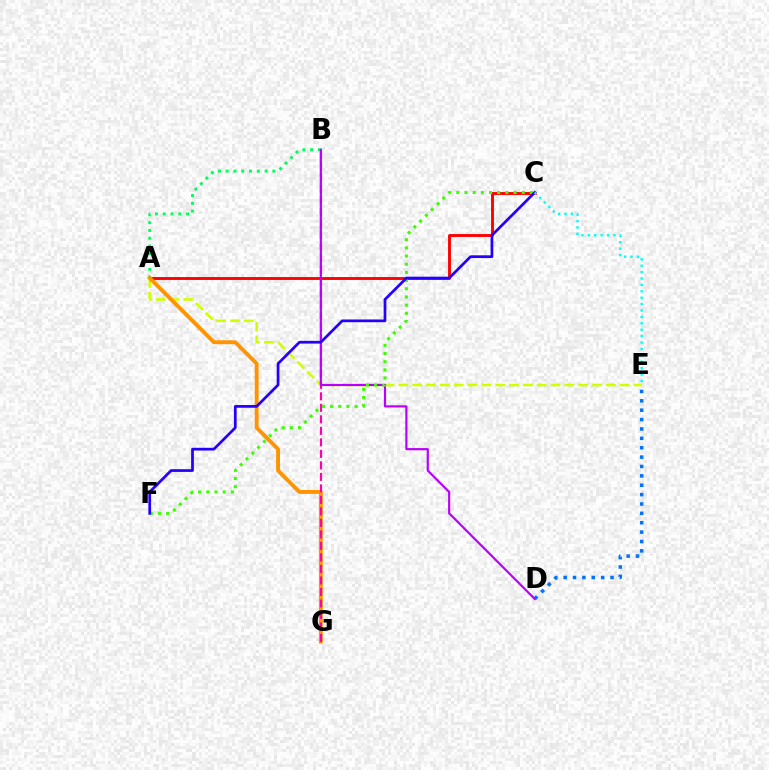{('A', 'B'): [{'color': '#00ff5c', 'line_style': 'dotted', 'thickness': 2.11}], ('A', 'E'): [{'color': '#d1ff00', 'line_style': 'dashed', 'thickness': 1.88}], ('A', 'C'): [{'color': '#ff0000', 'line_style': 'solid', 'thickness': 2.08}], ('A', 'G'): [{'color': '#ff9400', 'line_style': 'solid', 'thickness': 2.8}], ('B', 'G'): [{'color': '#ff00ac', 'line_style': 'dashed', 'thickness': 1.56}], ('D', 'E'): [{'color': '#0074ff', 'line_style': 'dotted', 'thickness': 2.55}], ('B', 'D'): [{'color': '#b900ff', 'line_style': 'solid', 'thickness': 1.57}], ('C', 'F'): [{'color': '#3dff00', 'line_style': 'dotted', 'thickness': 2.22}, {'color': '#2500ff', 'line_style': 'solid', 'thickness': 1.97}], ('C', 'E'): [{'color': '#00fff6', 'line_style': 'dotted', 'thickness': 1.74}]}